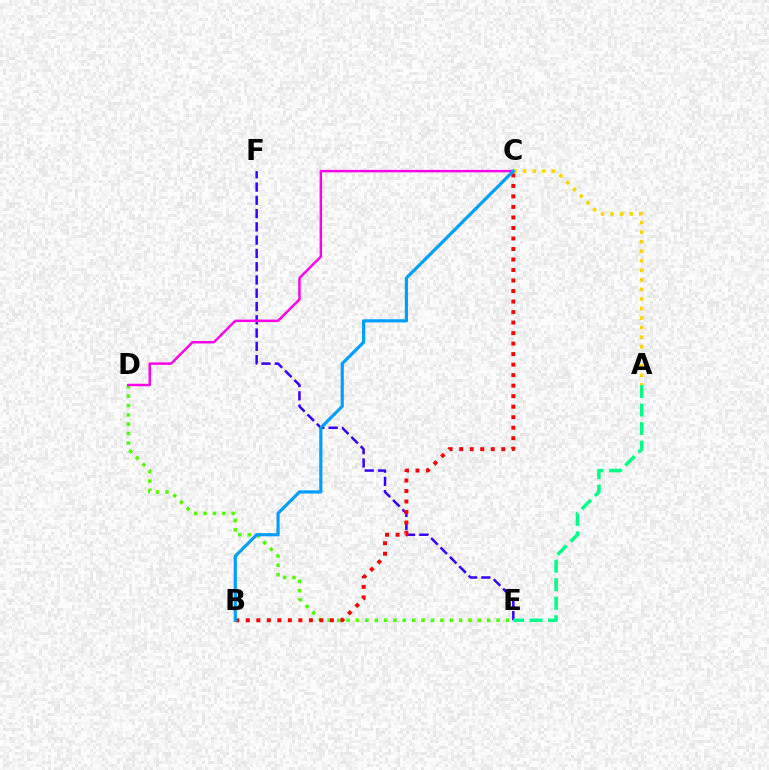{('D', 'E'): [{'color': '#4fff00', 'line_style': 'dotted', 'thickness': 2.55}], ('E', 'F'): [{'color': '#3700ff', 'line_style': 'dashed', 'thickness': 1.8}], ('B', 'C'): [{'color': '#ff0000', 'line_style': 'dotted', 'thickness': 2.86}, {'color': '#009eff', 'line_style': 'solid', 'thickness': 2.29}], ('C', 'D'): [{'color': '#ff00ed', 'line_style': 'solid', 'thickness': 1.77}], ('A', 'E'): [{'color': '#00ff86', 'line_style': 'dashed', 'thickness': 2.52}], ('A', 'C'): [{'color': '#ffd500', 'line_style': 'dotted', 'thickness': 2.6}]}